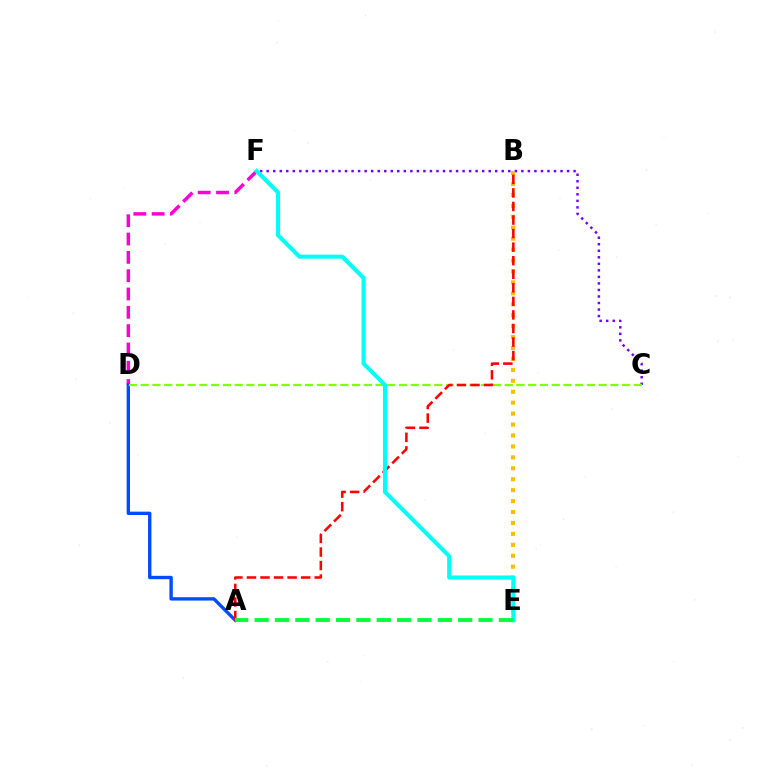{('D', 'F'): [{'color': '#ff00cf', 'line_style': 'dashed', 'thickness': 2.49}], ('C', 'F'): [{'color': '#7200ff', 'line_style': 'dotted', 'thickness': 1.77}], ('A', 'D'): [{'color': '#004bff', 'line_style': 'solid', 'thickness': 2.42}], ('B', 'E'): [{'color': '#ffbd00', 'line_style': 'dotted', 'thickness': 2.97}], ('C', 'D'): [{'color': '#84ff00', 'line_style': 'dashed', 'thickness': 1.6}], ('A', 'B'): [{'color': '#ff0000', 'line_style': 'dashed', 'thickness': 1.84}], ('E', 'F'): [{'color': '#00fff6', 'line_style': 'solid', 'thickness': 2.92}], ('A', 'E'): [{'color': '#00ff39', 'line_style': 'dashed', 'thickness': 2.77}]}